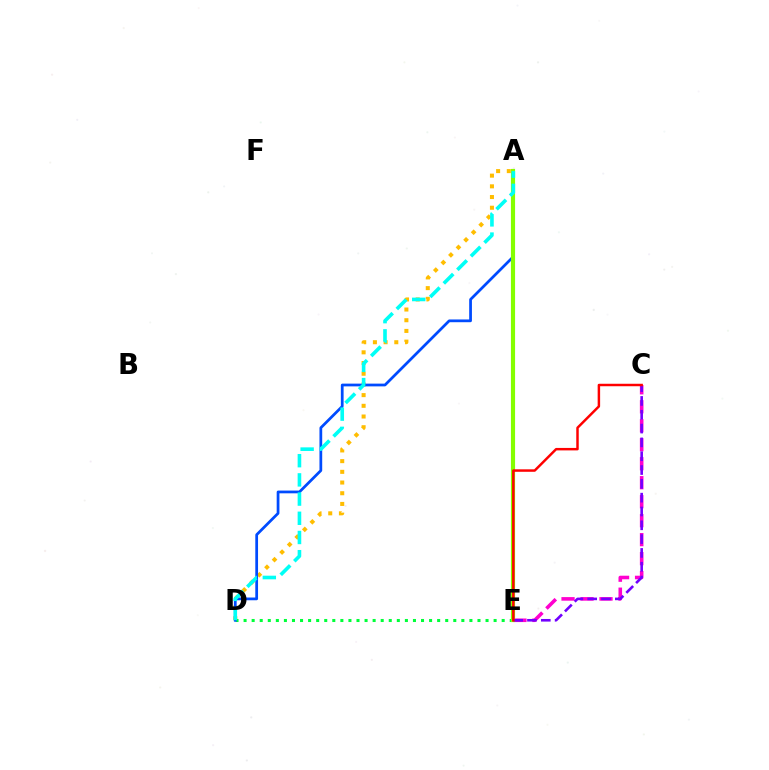{('C', 'E'): [{'color': '#ff00cf', 'line_style': 'dashed', 'thickness': 2.58}, {'color': '#7200ff', 'line_style': 'dashed', 'thickness': 1.88}, {'color': '#ff0000', 'line_style': 'solid', 'thickness': 1.78}], ('A', 'D'): [{'color': '#ffbd00', 'line_style': 'dotted', 'thickness': 2.91}, {'color': '#004bff', 'line_style': 'solid', 'thickness': 1.98}, {'color': '#00fff6', 'line_style': 'dashed', 'thickness': 2.61}], ('D', 'E'): [{'color': '#00ff39', 'line_style': 'dotted', 'thickness': 2.19}], ('A', 'E'): [{'color': '#84ff00', 'line_style': 'solid', 'thickness': 2.99}]}